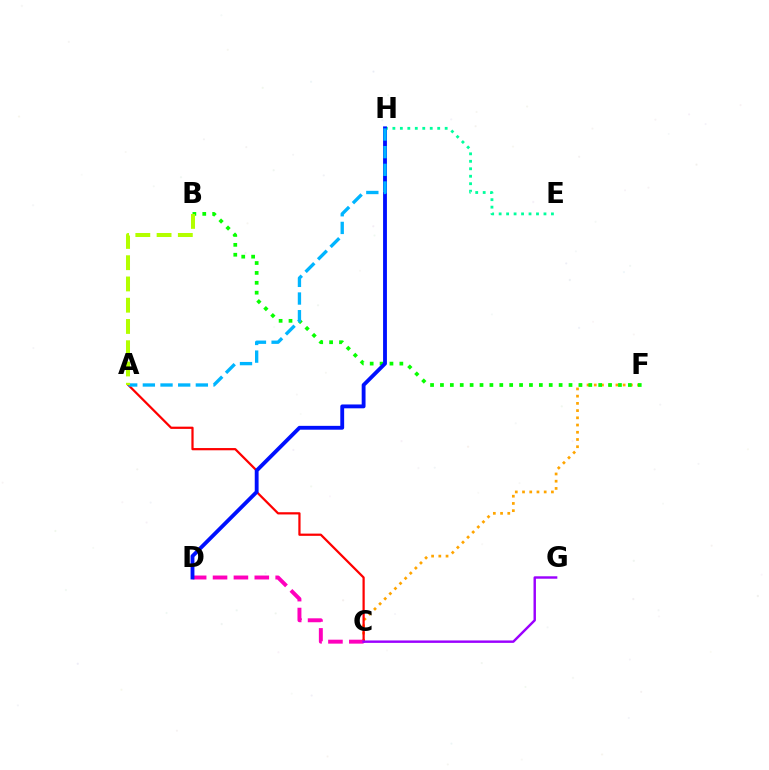{('C', 'F'): [{'color': '#ffa500', 'line_style': 'dotted', 'thickness': 1.96}], ('E', 'H'): [{'color': '#00ff9d', 'line_style': 'dotted', 'thickness': 2.03}], ('A', 'C'): [{'color': '#ff0000', 'line_style': 'solid', 'thickness': 1.61}], ('C', 'D'): [{'color': '#ff00bd', 'line_style': 'dashed', 'thickness': 2.84}], ('B', 'F'): [{'color': '#08ff00', 'line_style': 'dotted', 'thickness': 2.69}], ('D', 'H'): [{'color': '#0010ff', 'line_style': 'solid', 'thickness': 2.77}], ('A', 'H'): [{'color': '#00b5ff', 'line_style': 'dashed', 'thickness': 2.4}], ('C', 'G'): [{'color': '#9b00ff', 'line_style': 'solid', 'thickness': 1.75}], ('A', 'B'): [{'color': '#b3ff00', 'line_style': 'dashed', 'thickness': 2.89}]}